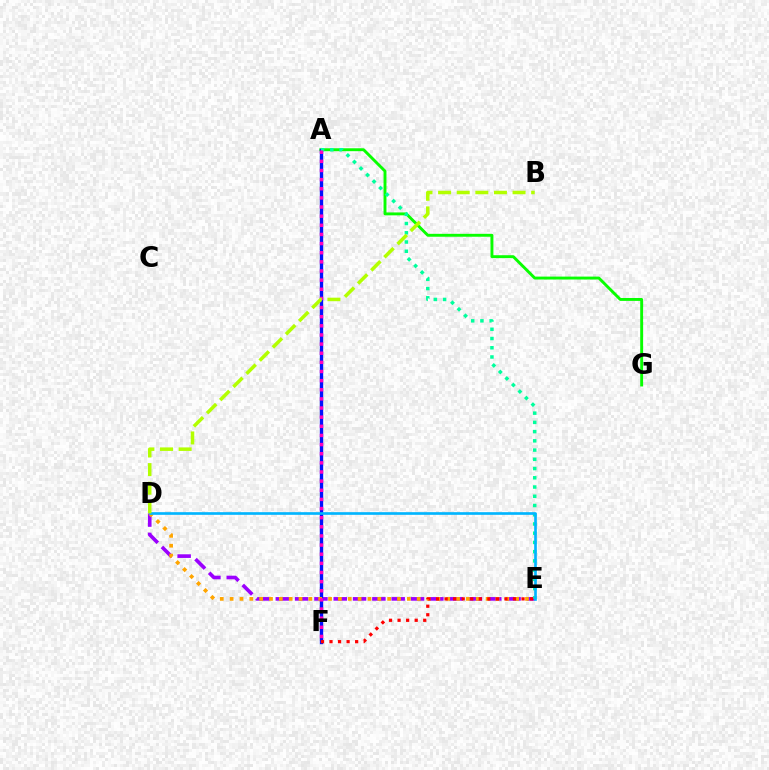{('D', 'E'): [{'color': '#9b00ff', 'line_style': 'dashed', 'thickness': 2.62}, {'color': '#ffa500', 'line_style': 'dotted', 'thickness': 2.68}, {'color': '#00b5ff', 'line_style': 'solid', 'thickness': 1.91}], ('A', 'G'): [{'color': '#08ff00', 'line_style': 'solid', 'thickness': 2.09}], ('A', 'F'): [{'color': '#0010ff', 'line_style': 'solid', 'thickness': 2.43}, {'color': '#ff00bd', 'line_style': 'dotted', 'thickness': 2.48}], ('A', 'E'): [{'color': '#00ff9d', 'line_style': 'dotted', 'thickness': 2.51}], ('E', 'F'): [{'color': '#ff0000', 'line_style': 'dotted', 'thickness': 2.32}], ('B', 'D'): [{'color': '#b3ff00', 'line_style': 'dashed', 'thickness': 2.53}]}